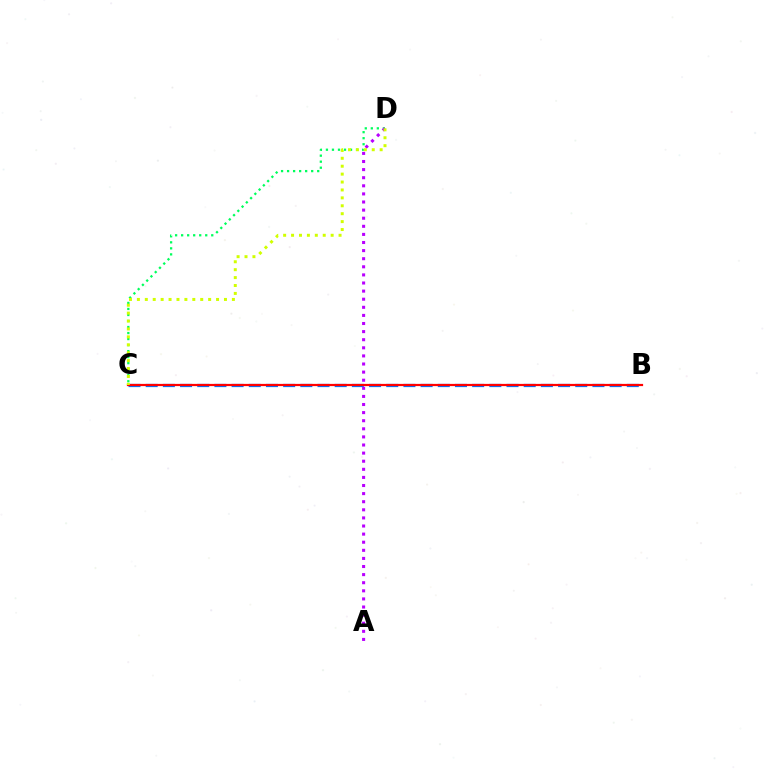{('B', 'C'): [{'color': '#0074ff', 'line_style': 'dashed', 'thickness': 2.33}, {'color': '#ff0000', 'line_style': 'solid', 'thickness': 1.6}], ('C', 'D'): [{'color': '#00ff5c', 'line_style': 'dotted', 'thickness': 1.64}, {'color': '#d1ff00', 'line_style': 'dotted', 'thickness': 2.15}], ('A', 'D'): [{'color': '#b900ff', 'line_style': 'dotted', 'thickness': 2.2}]}